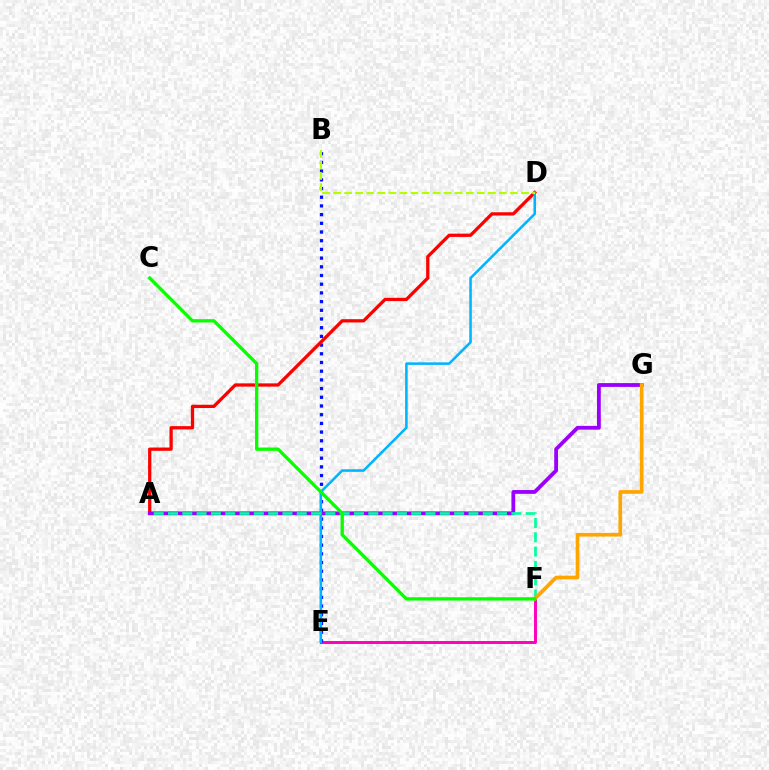{('E', 'F'): [{'color': '#ff00bd', 'line_style': 'solid', 'thickness': 2.12}], ('B', 'E'): [{'color': '#0010ff', 'line_style': 'dotted', 'thickness': 2.36}], ('A', 'D'): [{'color': '#ff0000', 'line_style': 'solid', 'thickness': 2.36}], ('A', 'G'): [{'color': '#9b00ff', 'line_style': 'solid', 'thickness': 2.74}], ('D', 'E'): [{'color': '#00b5ff', 'line_style': 'solid', 'thickness': 1.84}], ('A', 'F'): [{'color': '#00ff9d', 'line_style': 'dashed', 'thickness': 1.94}], ('B', 'D'): [{'color': '#b3ff00', 'line_style': 'dashed', 'thickness': 1.5}], ('F', 'G'): [{'color': '#ffa500', 'line_style': 'solid', 'thickness': 2.65}], ('C', 'F'): [{'color': '#08ff00', 'line_style': 'solid', 'thickness': 2.39}]}